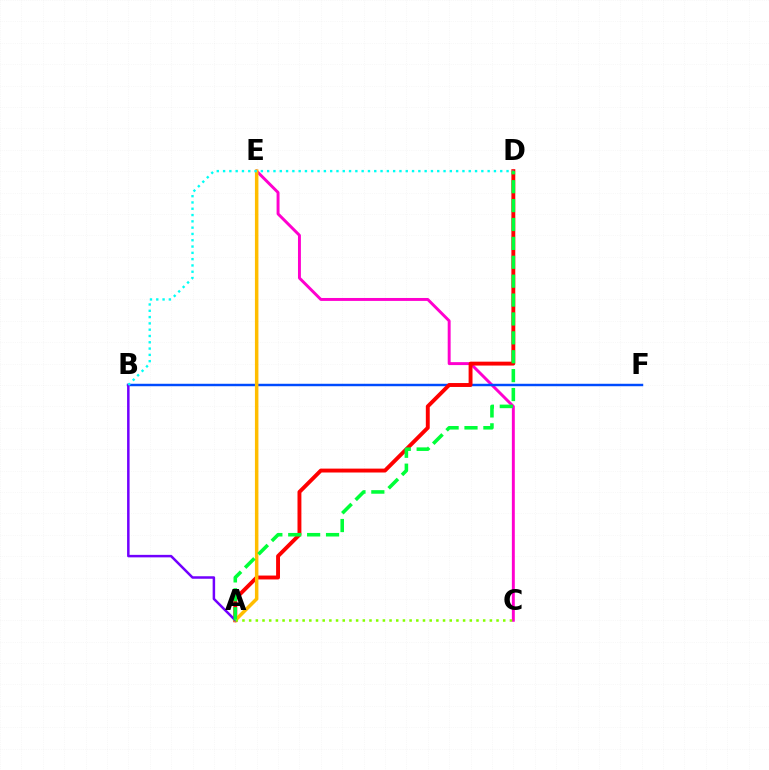{('C', 'E'): [{'color': '#ff00cf', 'line_style': 'solid', 'thickness': 2.12}], ('B', 'F'): [{'color': '#004bff', 'line_style': 'solid', 'thickness': 1.77}], ('A', 'D'): [{'color': '#ff0000', 'line_style': 'solid', 'thickness': 2.81}, {'color': '#00ff39', 'line_style': 'dashed', 'thickness': 2.57}], ('A', 'E'): [{'color': '#ffbd00', 'line_style': 'solid', 'thickness': 2.51}], ('A', 'B'): [{'color': '#7200ff', 'line_style': 'solid', 'thickness': 1.8}], ('B', 'D'): [{'color': '#00fff6', 'line_style': 'dotted', 'thickness': 1.71}], ('A', 'C'): [{'color': '#84ff00', 'line_style': 'dotted', 'thickness': 1.82}]}